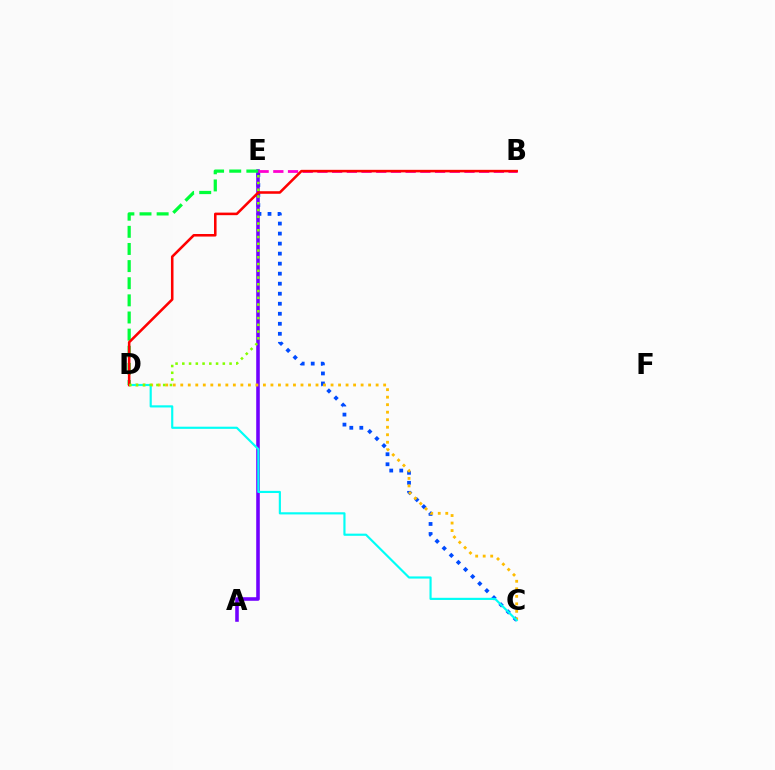{('C', 'E'): [{'color': '#004bff', 'line_style': 'dotted', 'thickness': 2.72}], ('A', 'E'): [{'color': '#7200ff', 'line_style': 'solid', 'thickness': 2.57}], ('C', 'D'): [{'color': '#ffbd00', 'line_style': 'dotted', 'thickness': 2.04}, {'color': '#00fff6', 'line_style': 'solid', 'thickness': 1.56}], ('D', 'E'): [{'color': '#00ff39', 'line_style': 'dashed', 'thickness': 2.33}, {'color': '#84ff00', 'line_style': 'dotted', 'thickness': 1.83}], ('B', 'E'): [{'color': '#ff00cf', 'line_style': 'dashed', 'thickness': 2.0}], ('B', 'D'): [{'color': '#ff0000', 'line_style': 'solid', 'thickness': 1.84}]}